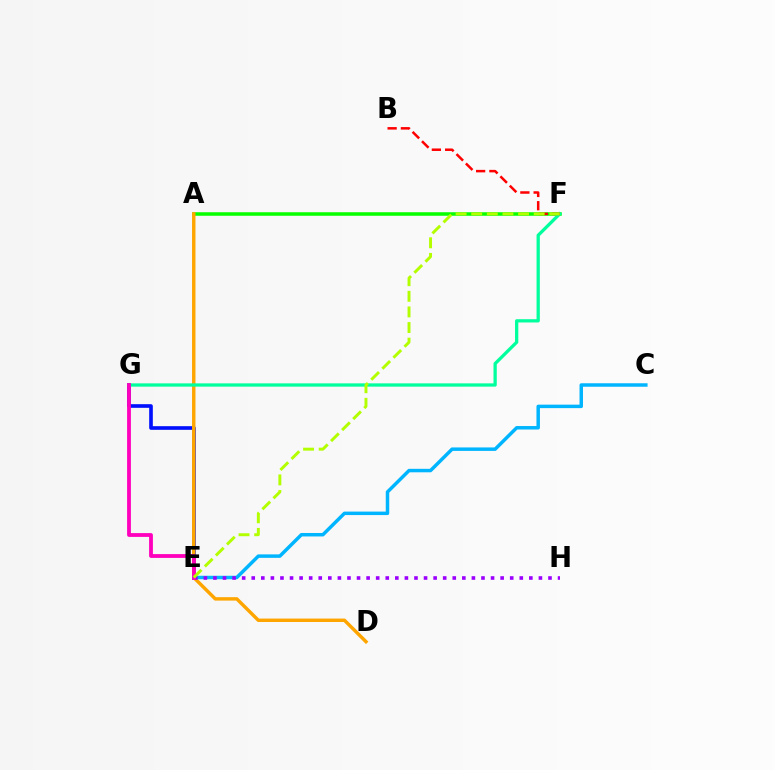{('A', 'F'): [{'color': '#08ff00', 'line_style': 'solid', 'thickness': 2.54}], ('E', 'G'): [{'color': '#0010ff', 'line_style': 'solid', 'thickness': 2.62}, {'color': '#ff00bd', 'line_style': 'solid', 'thickness': 2.74}], ('A', 'D'): [{'color': '#ffa500', 'line_style': 'solid', 'thickness': 2.47}], ('C', 'E'): [{'color': '#00b5ff', 'line_style': 'solid', 'thickness': 2.5}], ('E', 'H'): [{'color': '#9b00ff', 'line_style': 'dotted', 'thickness': 2.6}], ('F', 'G'): [{'color': '#00ff9d', 'line_style': 'solid', 'thickness': 2.35}], ('B', 'F'): [{'color': '#ff0000', 'line_style': 'dashed', 'thickness': 1.8}], ('E', 'F'): [{'color': '#b3ff00', 'line_style': 'dashed', 'thickness': 2.12}]}